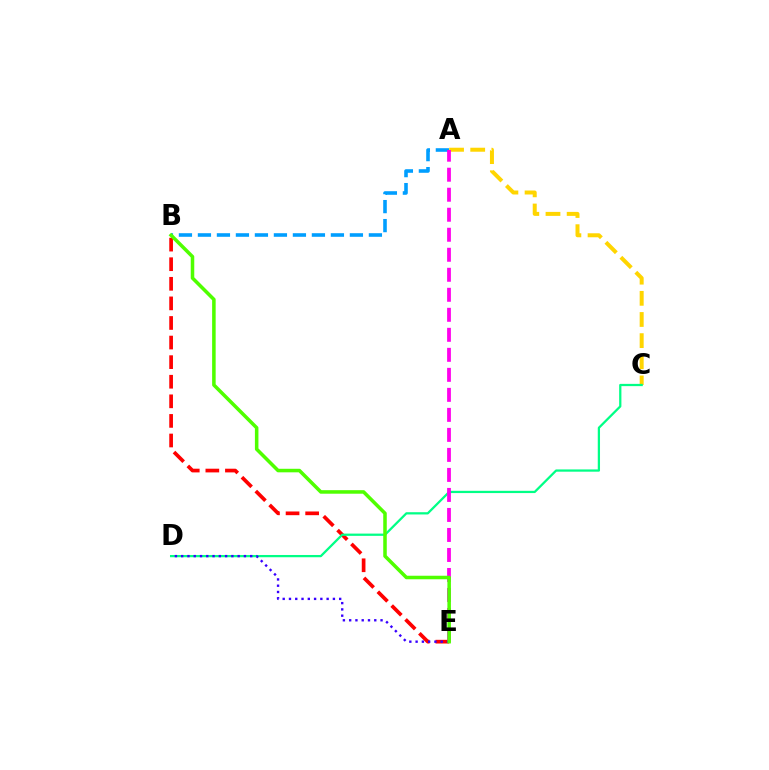{('A', 'C'): [{'color': '#ffd500', 'line_style': 'dashed', 'thickness': 2.87}], ('B', 'E'): [{'color': '#ff0000', 'line_style': 'dashed', 'thickness': 2.66}, {'color': '#4fff00', 'line_style': 'solid', 'thickness': 2.54}], ('A', 'B'): [{'color': '#009eff', 'line_style': 'dashed', 'thickness': 2.58}], ('C', 'D'): [{'color': '#00ff86', 'line_style': 'solid', 'thickness': 1.62}], ('A', 'E'): [{'color': '#ff00ed', 'line_style': 'dashed', 'thickness': 2.72}], ('D', 'E'): [{'color': '#3700ff', 'line_style': 'dotted', 'thickness': 1.7}]}